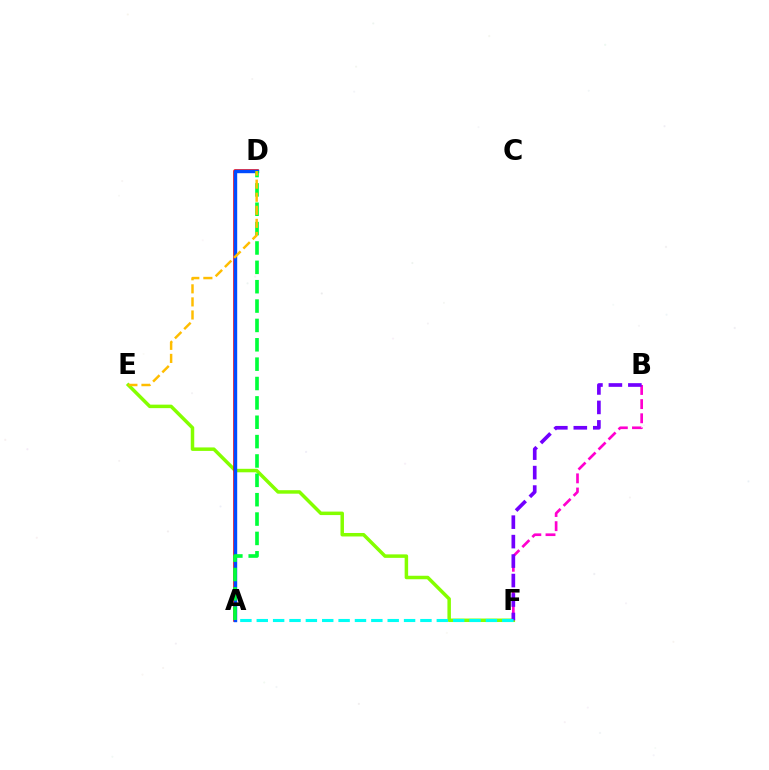{('E', 'F'): [{'color': '#84ff00', 'line_style': 'solid', 'thickness': 2.51}], ('A', 'D'): [{'color': '#ff0000', 'line_style': 'solid', 'thickness': 2.57}, {'color': '#004bff', 'line_style': 'solid', 'thickness': 2.44}, {'color': '#00ff39', 'line_style': 'dashed', 'thickness': 2.63}], ('B', 'F'): [{'color': '#ff00cf', 'line_style': 'dashed', 'thickness': 1.92}, {'color': '#7200ff', 'line_style': 'dashed', 'thickness': 2.64}], ('D', 'E'): [{'color': '#ffbd00', 'line_style': 'dashed', 'thickness': 1.78}], ('A', 'F'): [{'color': '#00fff6', 'line_style': 'dashed', 'thickness': 2.22}]}